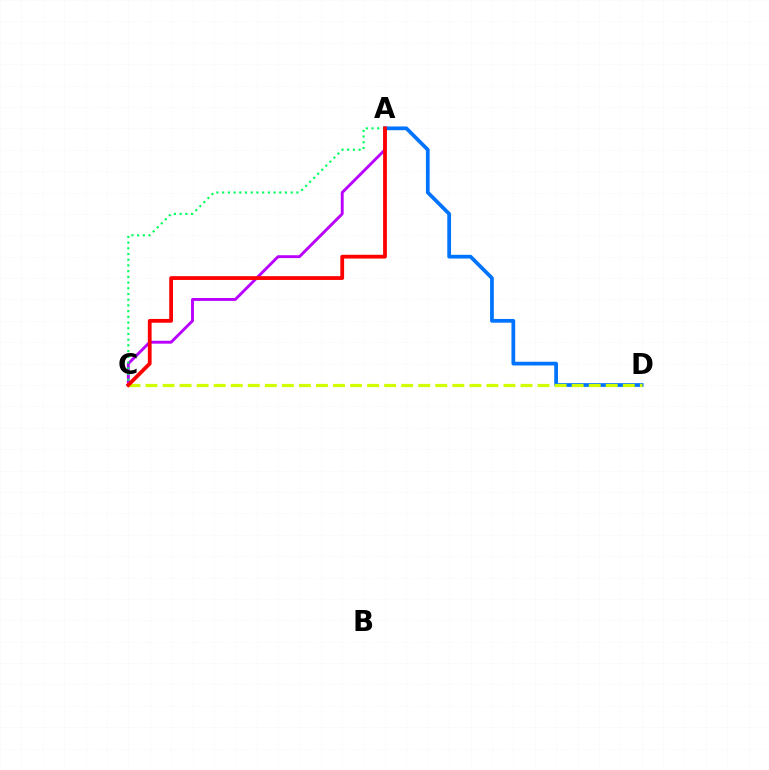{('A', 'C'): [{'color': '#b900ff', 'line_style': 'solid', 'thickness': 2.08}, {'color': '#00ff5c', 'line_style': 'dotted', 'thickness': 1.55}, {'color': '#ff0000', 'line_style': 'solid', 'thickness': 2.72}], ('A', 'D'): [{'color': '#0074ff', 'line_style': 'solid', 'thickness': 2.69}], ('C', 'D'): [{'color': '#d1ff00', 'line_style': 'dashed', 'thickness': 2.32}]}